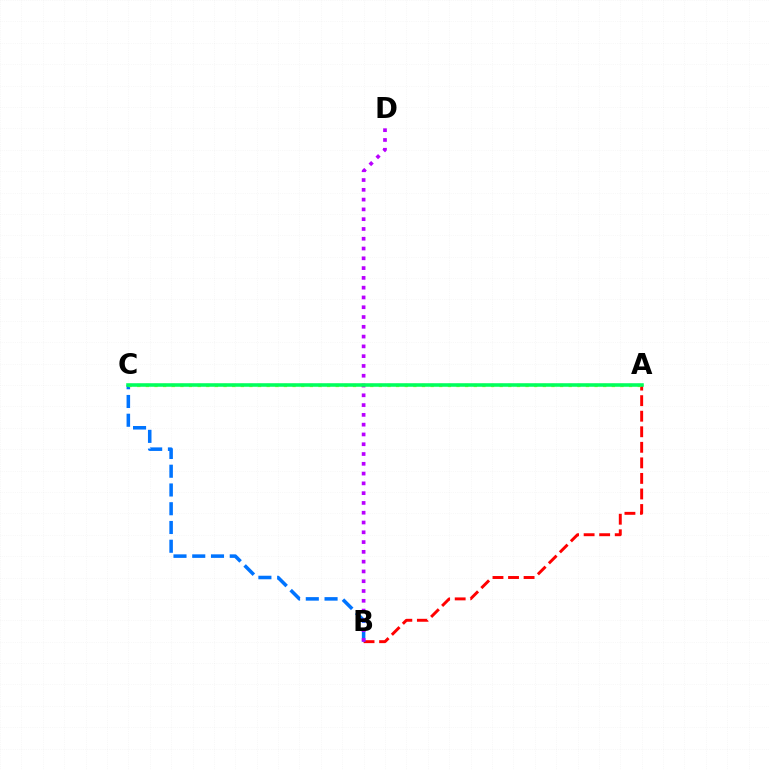{('A', 'B'): [{'color': '#ff0000', 'line_style': 'dashed', 'thickness': 2.11}], ('B', 'C'): [{'color': '#0074ff', 'line_style': 'dashed', 'thickness': 2.55}], ('A', 'C'): [{'color': '#d1ff00', 'line_style': 'dotted', 'thickness': 2.34}, {'color': '#00ff5c', 'line_style': 'solid', 'thickness': 2.56}], ('B', 'D'): [{'color': '#b900ff', 'line_style': 'dotted', 'thickness': 2.66}]}